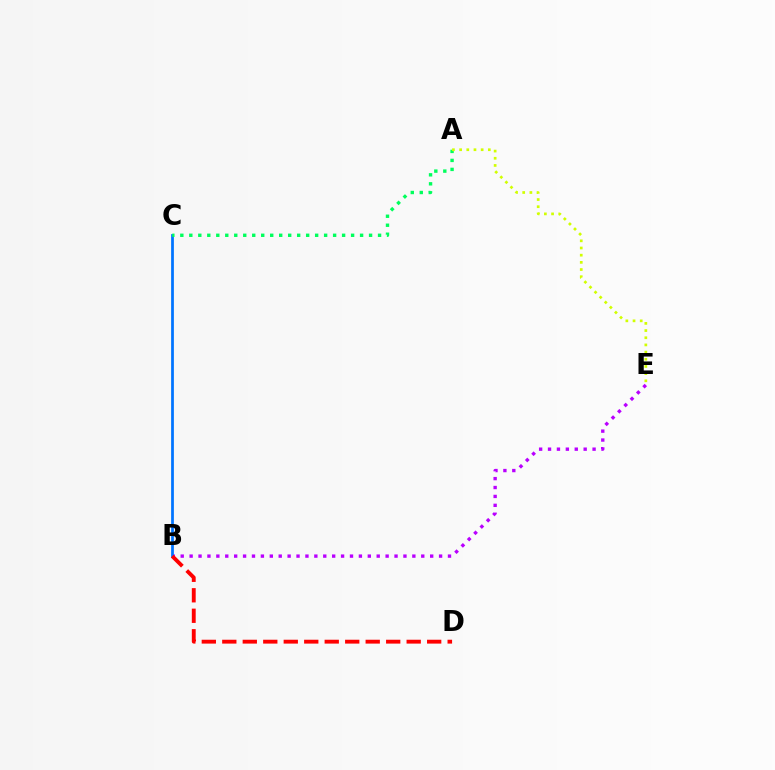{('B', 'E'): [{'color': '#b900ff', 'line_style': 'dotted', 'thickness': 2.42}], ('B', 'C'): [{'color': '#0074ff', 'line_style': 'solid', 'thickness': 1.98}], ('A', 'C'): [{'color': '#00ff5c', 'line_style': 'dotted', 'thickness': 2.44}], ('B', 'D'): [{'color': '#ff0000', 'line_style': 'dashed', 'thickness': 2.78}], ('A', 'E'): [{'color': '#d1ff00', 'line_style': 'dotted', 'thickness': 1.95}]}